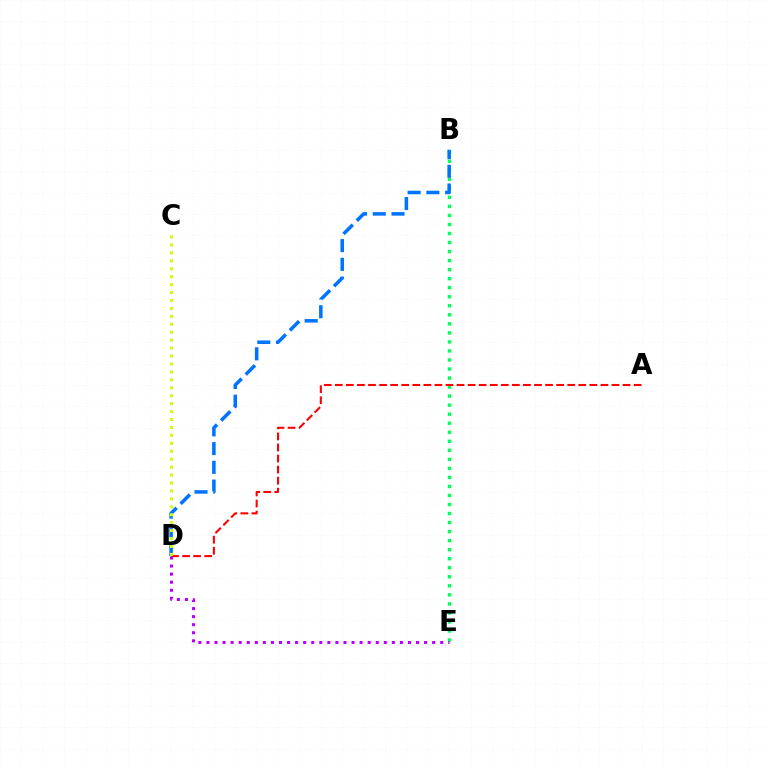{('B', 'E'): [{'color': '#00ff5c', 'line_style': 'dotted', 'thickness': 2.45}], ('A', 'D'): [{'color': '#ff0000', 'line_style': 'dashed', 'thickness': 1.5}], ('B', 'D'): [{'color': '#0074ff', 'line_style': 'dashed', 'thickness': 2.55}], ('D', 'E'): [{'color': '#b900ff', 'line_style': 'dotted', 'thickness': 2.19}], ('C', 'D'): [{'color': '#d1ff00', 'line_style': 'dotted', 'thickness': 2.16}]}